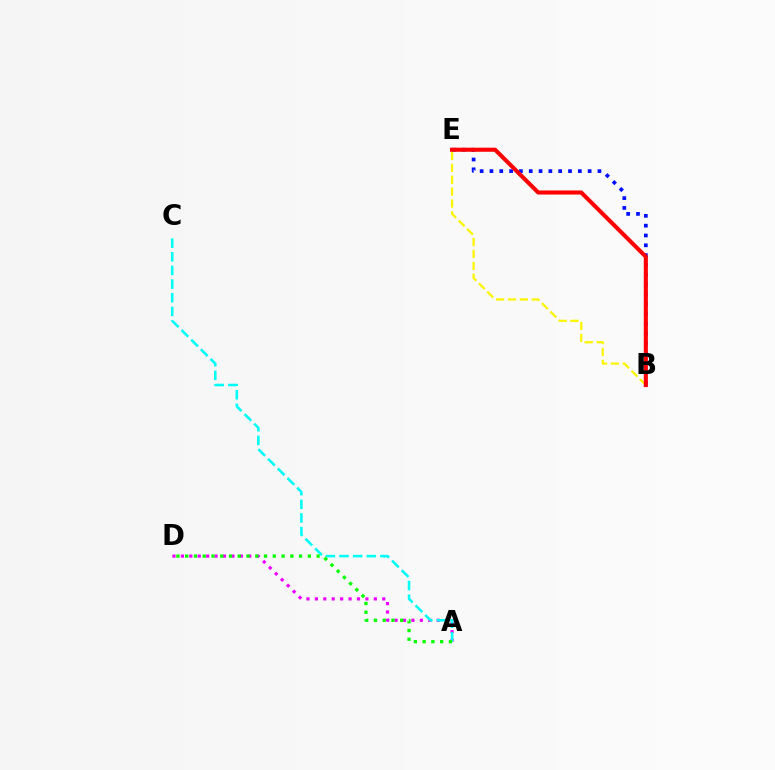{('A', 'D'): [{'color': '#ee00ff', 'line_style': 'dotted', 'thickness': 2.29}, {'color': '#08ff00', 'line_style': 'dotted', 'thickness': 2.38}], ('B', 'E'): [{'color': '#0010ff', 'line_style': 'dotted', 'thickness': 2.67}, {'color': '#fcf500', 'line_style': 'dashed', 'thickness': 1.61}, {'color': '#ff0000', 'line_style': 'solid', 'thickness': 2.94}], ('A', 'C'): [{'color': '#00fff6', 'line_style': 'dashed', 'thickness': 1.85}]}